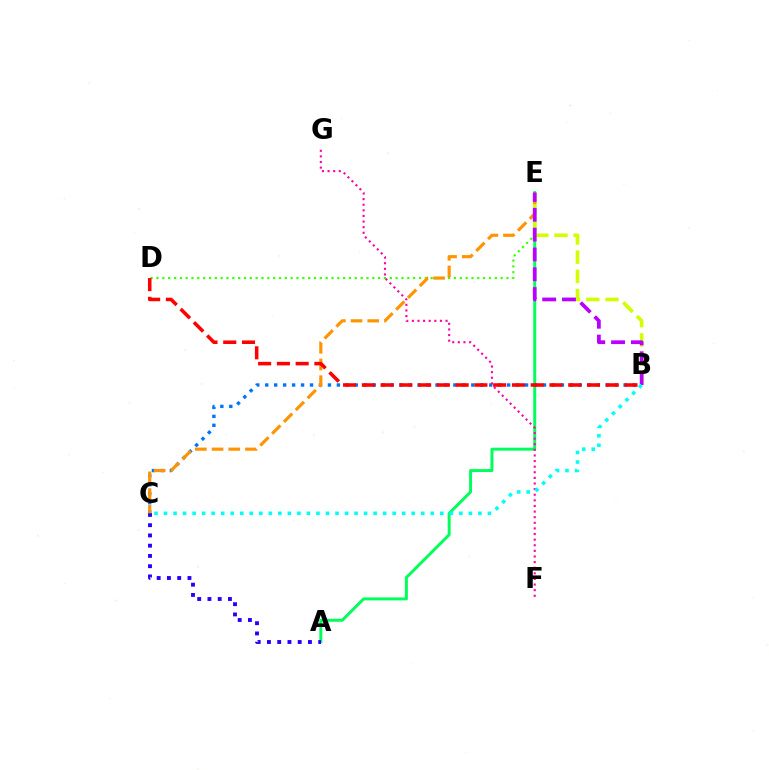{('A', 'E'): [{'color': '#00ff5c', 'line_style': 'solid', 'thickness': 2.13}], ('D', 'E'): [{'color': '#3dff00', 'line_style': 'dotted', 'thickness': 1.58}], ('B', 'C'): [{'color': '#0074ff', 'line_style': 'dotted', 'thickness': 2.43}, {'color': '#00fff6', 'line_style': 'dotted', 'thickness': 2.59}], ('B', 'E'): [{'color': '#d1ff00', 'line_style': 'dashed', 'thickness': 2.61}, {'color': '#b900ff', 'line_style': 'dashed', 'thickness': 2.69}], ('A', 'C'): [{'color': '#2500ff', 'line_style': 'dotted', 'thickness': 2.78}], ('C', 'E'): [{'color': '#ff9400', 'line_style': 'dashed', 'thickness': 2.27}], ('F', 'G'): [{'color': '#ff00ac', 'line_style': 'dotted', 'thickness': 1.52}], ('B', 'D'): [{'color': '#ff0000', 'line_style': 'dashed', 'thickness': 2.55}]}